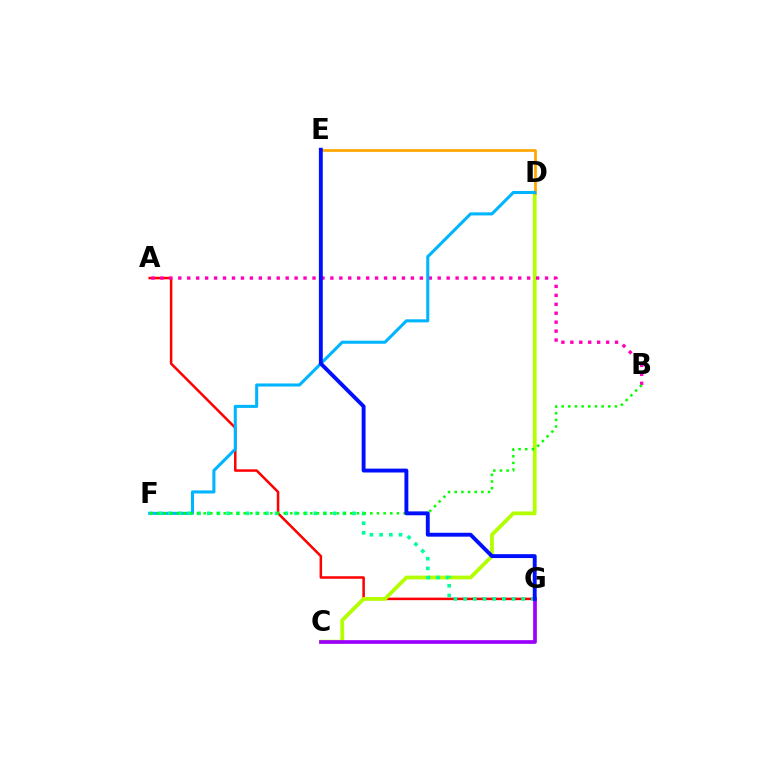{('A', 'G'): [{'color': '#ff0000', 'line_style': 'solid', 'thickness': 1.81}], ('C', 'D'): [{'color': '#b3ff00', 'line_style': 'solid', 'thickness': 2.72}], ('A', 'B'): [{'color': '#ff00bd', 'line_style': 'dotted', 'thickness': 2.43}], ('D', 'E'): [{'color': '#ffa500', 'line_style': 'solid', 'thickness': 1.95}], ('D', 'F'): [{'color': '#00b5ff', 'line_style': 'solid', 'thickness': 2.2}], ('C', 'G'): [{'color': '#9b00ff', 'line_style': 'solid', 'thickness': 2.66}], ('F', 'G'): [{'color': '#00ff9d', 'line_style': 'dotted', 'thickness': 2.63}], ('B', 'F'): [{'color': '#08ff00', 'line_style': 'dotted', 'thickness': 1.81}], ('E', 'G'): [{'color': '#0010ff', 'line_style': 'solid', 'thickness': 2.8}]}